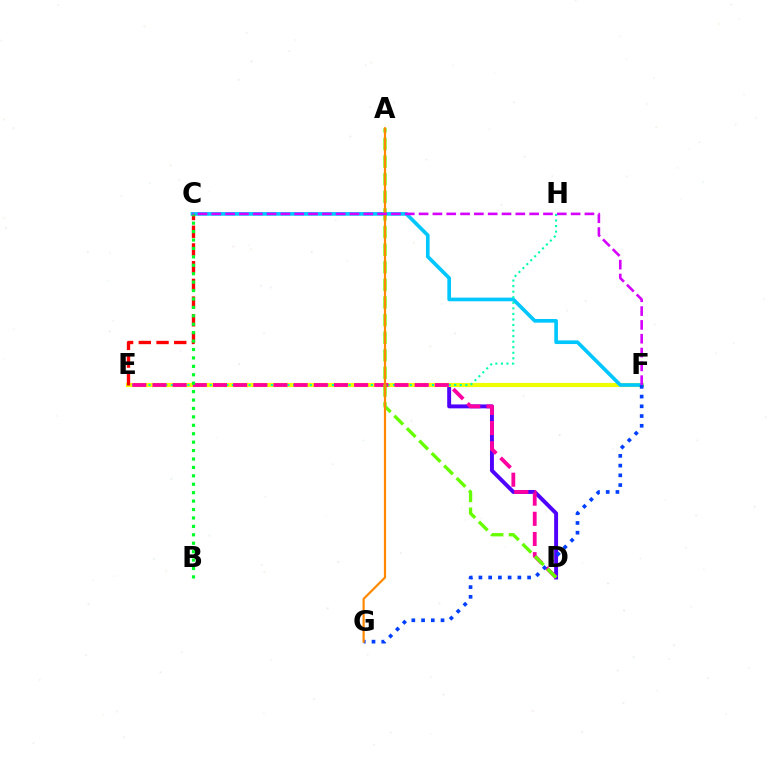{('D', 'E'): [{'color': '#4f00ff', 'line_style': 'solid', 'thickness': 2.82}, {'color': '#ff00a0', 'line_style': 'dashed', 'thickness': 2.74}], ('E', 'F'): [{'color': '#eeff00', 'line_style': 'solid', 'thickness': 2.97}], ('C', 'F'): [{'color': '#00c7ff', 'line_style': 'solid', 'thickness': 2.64}, {'color': '#d600ff', 'line_style': 'dashed', 'thickness': 1.88}], ('E', 'H'): [{'color': '#00ffaf', 'line_style': 'dotted', 'thickness': 1.51}], ('A', 'D'): [{'color': '#66ff00', 'line_style': 'dashed', 'thickness': 2.39}], ('C', 'E'): [{'color': '#ff0000', 'line_style': 'dashed', 'thickness': 2.41}], ('B', 'C'): [{'color': '#00ff27', 'line_style': 'dotted', 'thickness': 2.29}], ('F', 'G'): [{'color': '#003fff', 'line_style': 'dotted', 'thickness': 2.64}], ('A', 'G'): [{'color': '#ff8800', 'line_style': 'solid', 'thickness': 1.58}]}